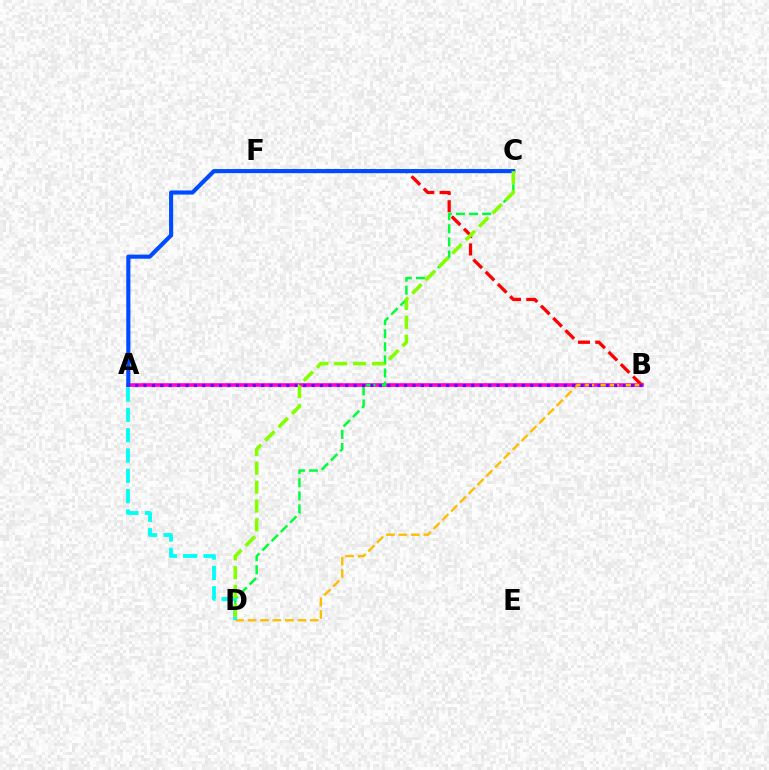{('A', 'B'): [{'color': '#ff00cf', 'line_style': 'solid', 'thickness': 2.61}, {'color': '#7200ff', 'line_style': 'dotted', 'thickness': 2.28}], ('B', 'F'): [{'color': '#ff0000', 'line_style': 'dashed', 'thickness': 2.36}], ('B', 'D'): [{'color': '#ffbd00', 'line_style': 'dashed', 'thickness': 1.69}], ('C', 'D'): [{'color': '#00ff39', 'line_style': 'dashed', 'thickness': 1.78}, {'color': '#84ff00', 'line_style': 'dashed', 'thickness': 2.57}], ('A', 'C'): [{'color': '#004bff', 'line_style': 'solid', 'thickness': 2.96}], ('A', 'D'): [{'color': '#00fff6', 'line_style': 'dashed', 'thickness': 2.76}]}